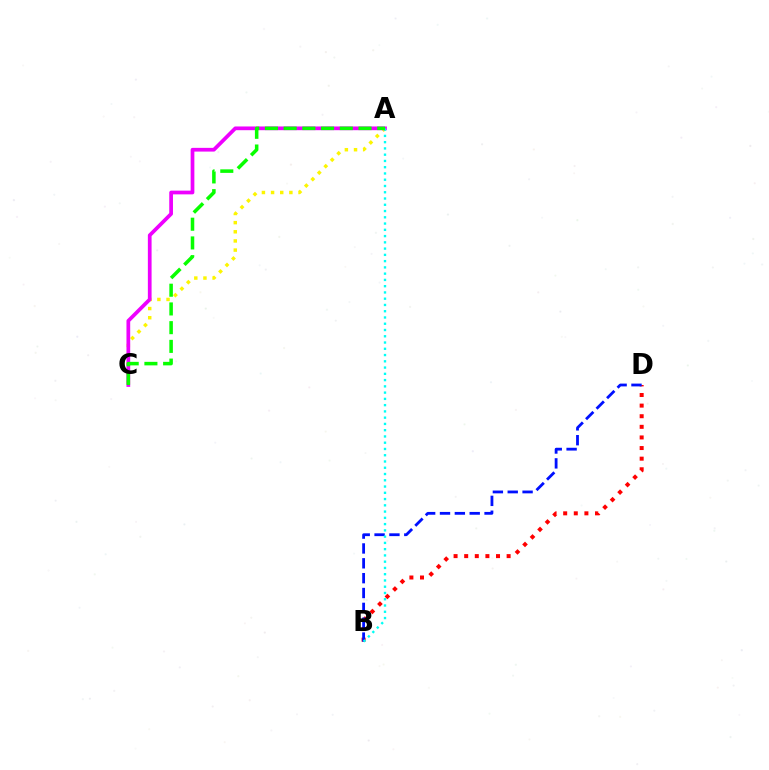{('A', 'C'): [{'color': '#fcf500', 'line_style': 'dotted', 'thickness': 2.49}, {'color': '#ee00ff', 'line_style': 'solid', 'thickness': 2.68}, {'color': '#08ff00', 'line_style': 'dashed', 'thickness': 2.54}], ('B', 'D'): [{'color': '#ff0000', 'line_style': 'dotted', 'thickness': 2.88}, {'color': '#0010ff', 'line_style': 'dashed', 'thickness': 2.02}], ('A', 'B'): [{'color': '#00fff6', 'line_style': 'dotted', 'thickness': 1.7}]}